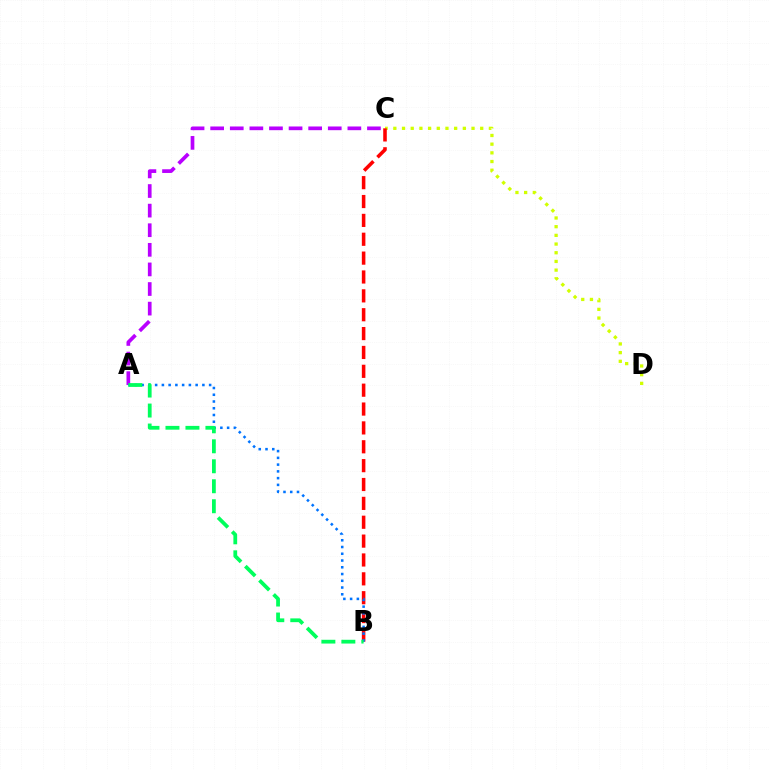{('C', 'D'): [{'color': '#d1ff00', 'line_style': 'dotted', 'thickness': 2.36}], ('B', 'C'): [{'color': '#ff0000', 'line_style': 'dashed', 'thickness': 2.56}], ('A', 'C'): [{'color': '#b900ff', 'line_style': 'dashed', 'thickness': 2.66}], ('A', 'B'): [{'color': '#0074ff', 'line_style': 'dotted', 'thickness': 1.83}, {'color': '#00ff5c', 'line_style': 'dashed', 'thickness': 2.71}]}